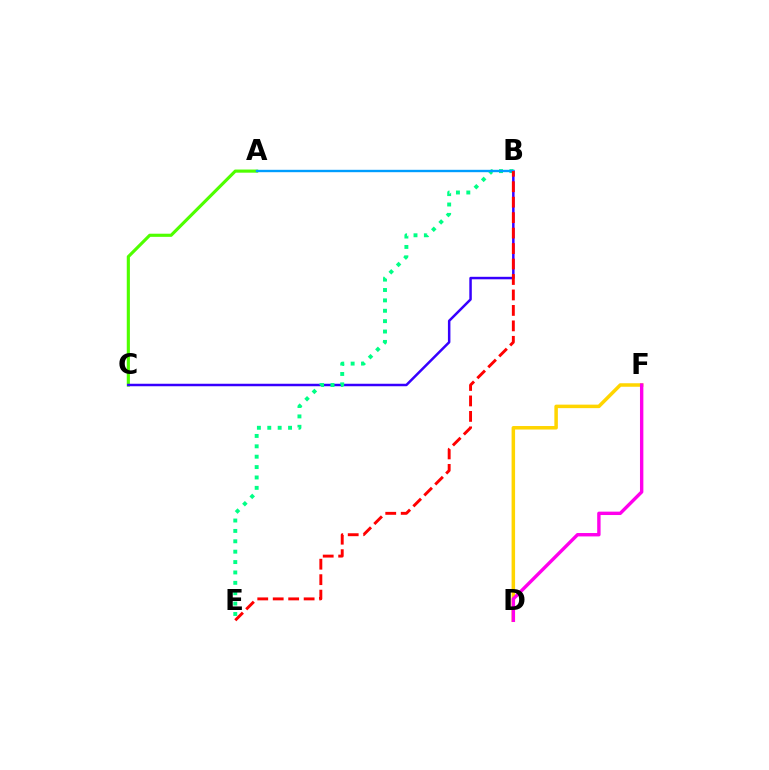{('D', 'F'): [{'color': '#ffd500', 'line_style': 'solid', 'thickness': 2.52}, {'color': '#ff00ed', 'line_style': 'solid', 'thickness': 2.44}], ('A', 'C'): [{'color': '#4fff00', 'line_style': 'solid', 'thickness': 2.26}], ('B', 'C'): [{'color': '#3700ff', 'line_style': 'solid', 'thickness': 1.8}], ('B', 'E'): [{'color': '#00ff86', 'line_style': 'dotted', 'thickness': 2.82}, {'color': '#ff0000', 'line_style': 'dashed', 'thickness': 2.1}], ('A', 'B'): [{'color': '#009eff', 'line_style': 'solid', 'thickness': 1.71}]}